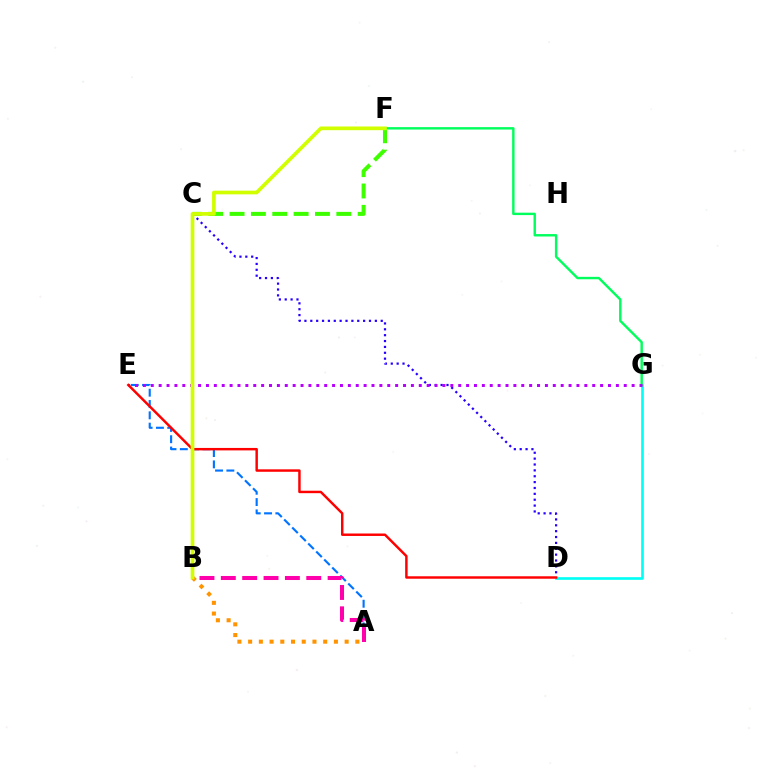{('C', 'F'): [{'color': '#3dff00', 'line_style': 'dashed', 'thickness': 2.9}], ('D', 'G'): [{'color': '#00fff6', 'line_style': 'solid', 'thickness': 1.9}], ('A', 'E'): [{'color': '#0074ff', 'line_style': 'dashed', 'thickness': 1.54}], ('C', 'D'): [{'color': '#2500ff', 'line_style': 'dotted', 'thickness': 1.59}], ('F', 'G'): [{'color': '#00ff5c', 'line_style': 'solid', 'thickness': 1.74}], ('E', 'G'): [{'color': '#b900ff', 'line_style': 'dotted', 'thickness': 2.14}], ('A', 'B'): [{'color': '#ff00ac', 'line_style': 'dashed', 'thickness': 2.9}, {'color': '#ff9400', 'line_style': 'dotted', 'thickness': 2.91}], ('D', 'E'): [{'color': '#ff0000', 'line_style': 'solid', 'thickness': 1.77}], ('B', 'F'): [{'color': '#d1ff00', 'line_style': 'solid', 'thickness': 2.66}]}